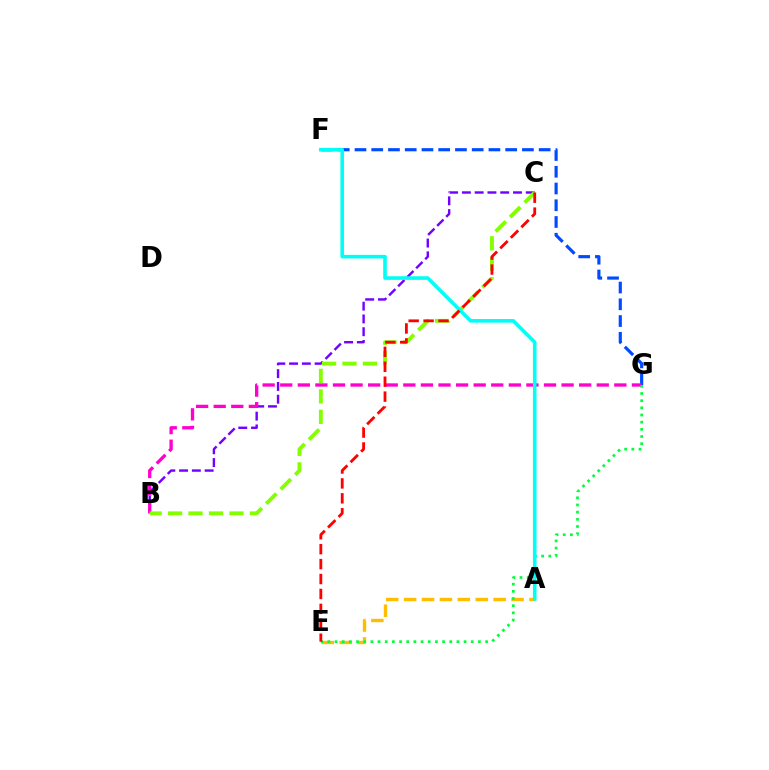{('A', 'E'): [{'color': '#ffbd00', 'line_style': 'dashed', 'thickness': 2.43}], ('B', 'C'): [{'color': '#7200ff', 'line_style': 'dashed', 'thickness': 1.74}, {'color': '#84ff00', 'line_style': 'dashed', 'thickness': 2.78}], ('F', 'G'): [{'color': '#004bff', 'line_style': 'dashed', 'thickness': 2.27}], ('B', 'G'): [{'color': '#ff00cf', 'line_style': 'dashed', 'thickness': 2.39}], ('E', 'G'): [{'color': '#00ff39', 'line_style': 'dotted', 'thickness': 1.95}], ('A', 'F'): [{'color': '#00fff6', 'line_style': 'solid', 'thickness': 2.6}], ('C', 'E'): [{'color': '#ff0000', 'line_style': 'dashed', 'thickness': 2.03}]}